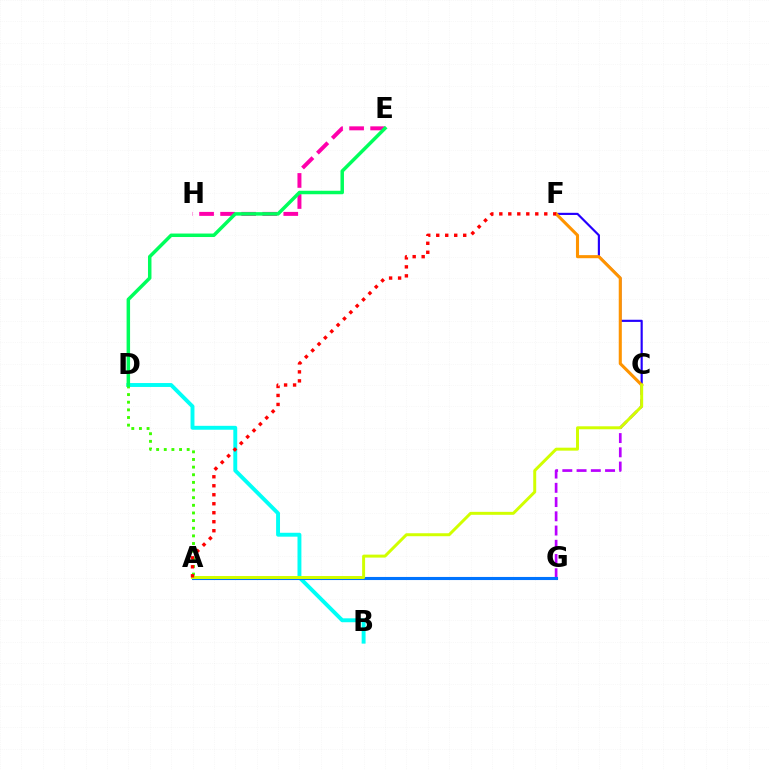{('C', 'G'): [{'color': '#b900ff', 'line_style': 'dashed', 'thickness': 1.93}], ('B', 'D'): [{'color': '#00fff6', 'line_style': 'solid', 'thickness': 2.81}], ('C', 'F'): [{'color': '#2500ff', 'line_style': 'solid', 'thickness': 1.56}, {'color': '#ff9400', 'line_style': 'solid', 'thickness': 2.22}], ('E', 'H'): [{'color': '#ff00ac', 'line_style': 'dashed', 'thickness': 2.86}], ('A', 'D'): [{'color': '#3dff00', 'line_style': 'dotted', 'thickness': 2.08}], ('A', 'G'): [{'color': '#0074ff', 'line_style': 'solid', 'thickness': 2.23}], ('D', 'E'): [{'color': '#00ff5c', 'line_style': 'solid', 'thickness': 2.51}], ('A', 'C'): [{'color': '#d1ff00', 'line_style': 'solid', 'thickness': 2.14}], ('A', 'F'): [{'color': '#ff0000', 'line_style': 'dotted', 'thickness': 2.44}]}